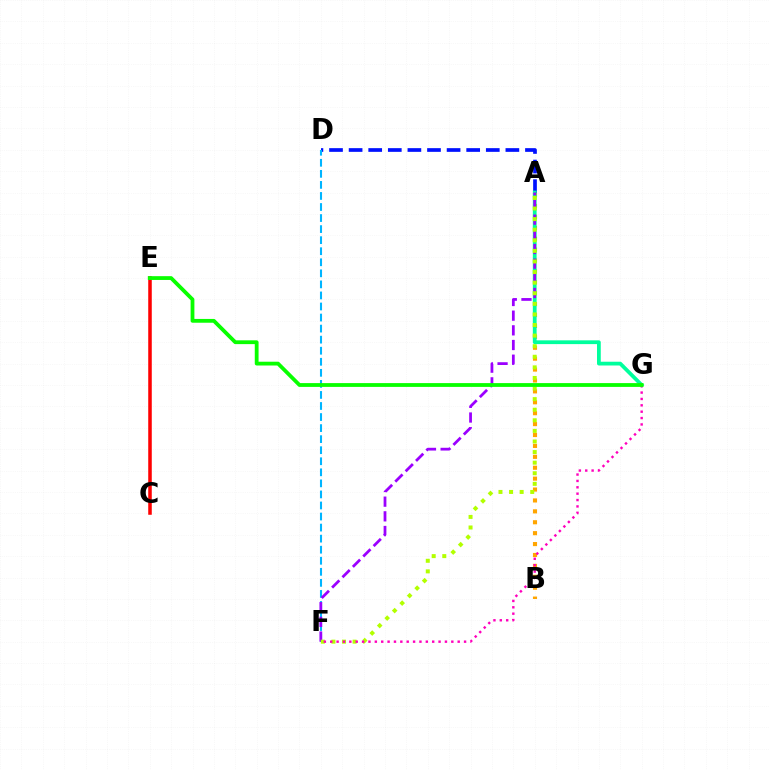{('C', 'E'): [{'color': '#ff0000', 'line_style': 'solid', 'thickness': 2.55}], ('A', 'D'): [{'color': '#0010ff', 'line_style': 'dashed', 'thickness': 2.66}], ('A', 'B'): [{'color': '#ffa500', 'line_style': 'dotted', 'thickness': 2.96}], ('D', 'F'): [{'color': '#00b5ff', 'line_style': 'dashed', 'thickness': 1.5}], ('A', 'G'): [{'color': '#00ff9d', 'line_style': 'solid', 'thickness': 2.71}], ('A', 'F'): [{'color': '#9b00ff', 'line_style': 'dashed', 'thickness': 1.99}, {'color': '#b3ff00', 'line_style': 'dotted', 'thickness': 2.88}], ('F', 'G'): [{'color': '#ff00bd', 'line_style': 'dotted', 'thickness': 1.73}], ('E', 'G'): [{'color': '#08ff00', 'line_style': 'solid', 'thickness': 2.73}]}